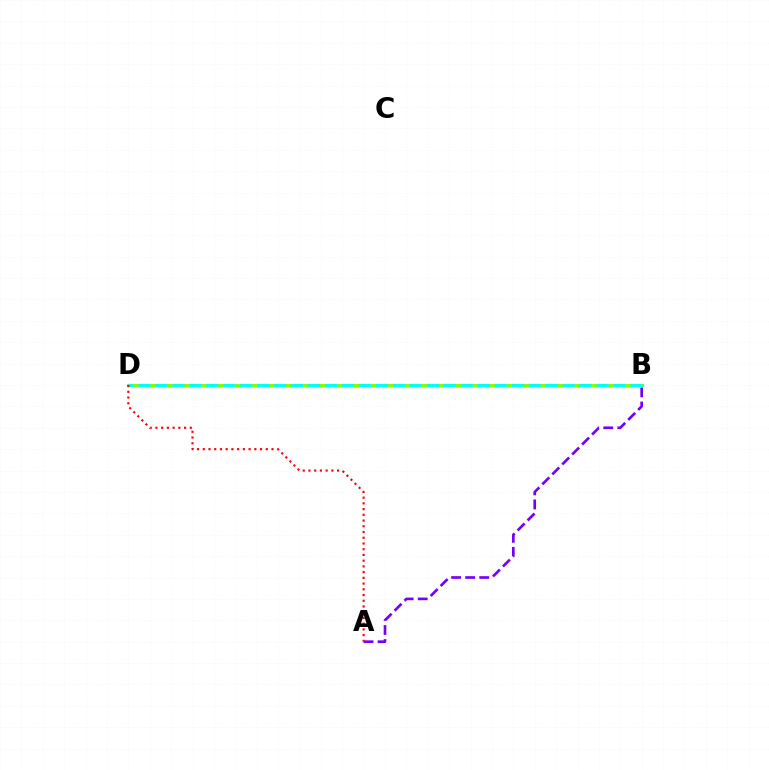{('A', 'B'): [{'color': '#7200ff', 'line_style': 'dashed', 'thickness': 1.91}], ('B', 'D'): [{'color': '#84ff00', 'line_style': 'solid', 'thickness': 2.16}, {'color': '#00fff6', 'line_style': 'dashed', 'thickness': 2.31}], ('A', 'D'): [{'color': '#ff0000', 'line_style': 'dotted', 'thickness': 1.56}]}